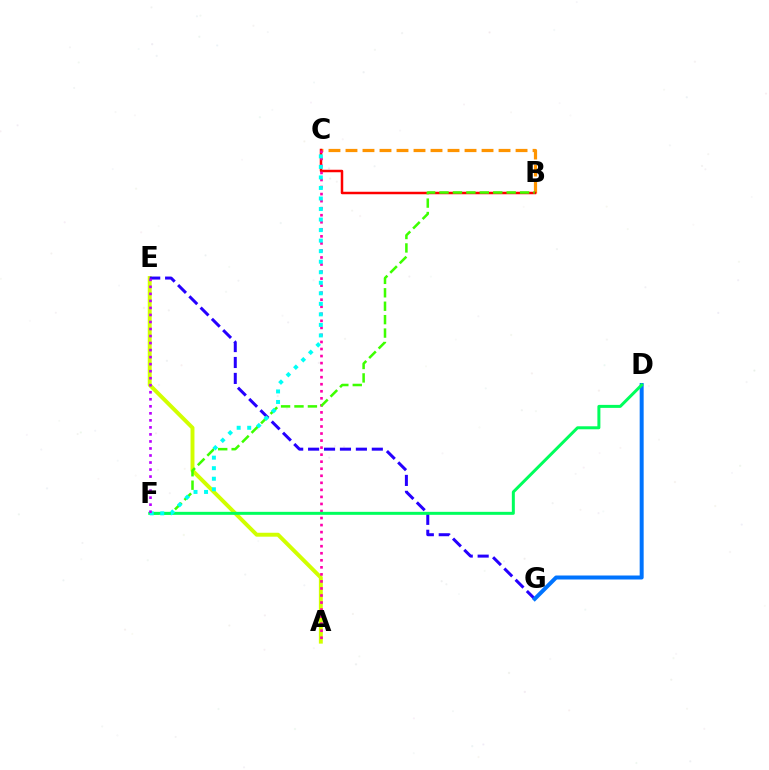{('A', 'E'): [{'color': '#d1ff00', 'line_style': 'solid', 'thickness': 2.83}], ('E', 'G'): [{'color': '#2500ff', 'line_style': 'dashed', 'thickness': 2.16}], ('B', 'C'): [{'color': '#ff9400', 'line_style': 'dashed', 'thickness': 2.31}, {'color': '#ff0000', 'line_style': 'solid', 'thickness': 1.8}], ('D', 'G'): [{'color': '#0074ff', 'line_style': 'solid', 'thickness': 2.87}], ('A', 'C'): [{'color': '#ff00ac', 'line_style': 'dotted', 'thickness': 1.91}], ('B', 'F'): [{'color': '#3dff00', 'line_style': 'dashed', 'thickness': 1.82}], ('D', 'F'): [{'color': '#00ff5c', 'line_style': 'solid', 'thickness': 2.16}], ('C', 'F'): [{'color': '#00fff6', 'line_style': 'dotted', 'thickness': 2.86}], ('E', 'F'): [{'color': '#b900ff', 'line_style': 'dotted', 'thickness': 1.91}]}